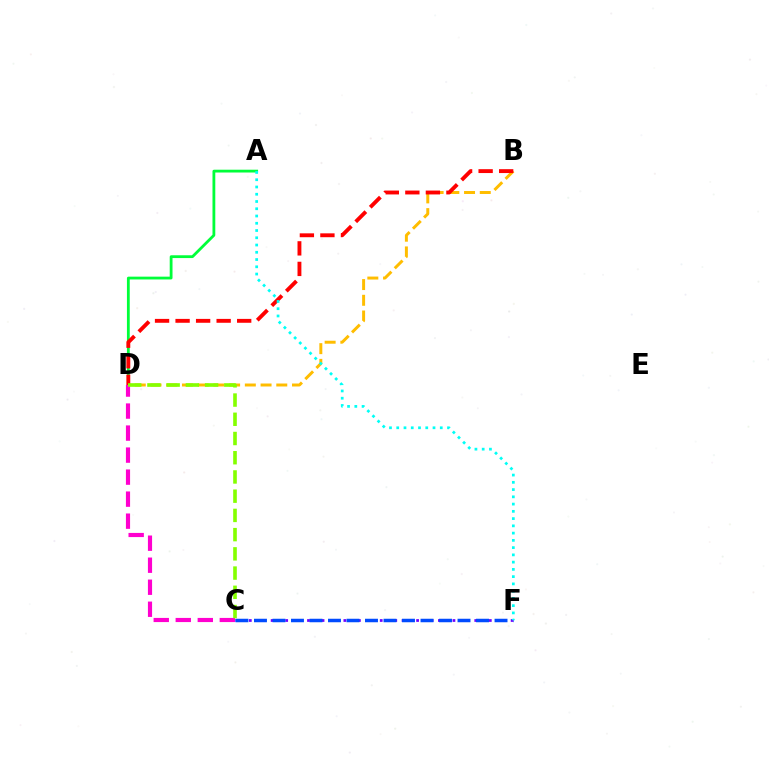{('B', 'D'): [{'color': '#ffbd00', 'line_style': 'dashed', 'thickness': 2.14}, {'color': '#ff0000', 'line_style': 'dashed', 'thickness': 2.79}], ('C', 'F'): [{'color': '#7200ff', 'line_style': 'dotted', 'thickness': 1.98}, {'color': '#004bff', 'line_style': 'dashed', 'thickness': 2.51}], ('A', 'D'): [{'color': '#00ff39', 'line_style': 'solid', 'thickness': 2.02}], ('C', 'D'): [{'color': '#ff00cf', 'line_style': 'dashed', 'thickness': 2.99}, {'color': '#84ff00', 'line_style': 'dashed', 'thickness': 2.61}], ('A', 'F'): [{'color': '#00fff6', 'line_style': 'dotted', 'thickness': 1.97}]}